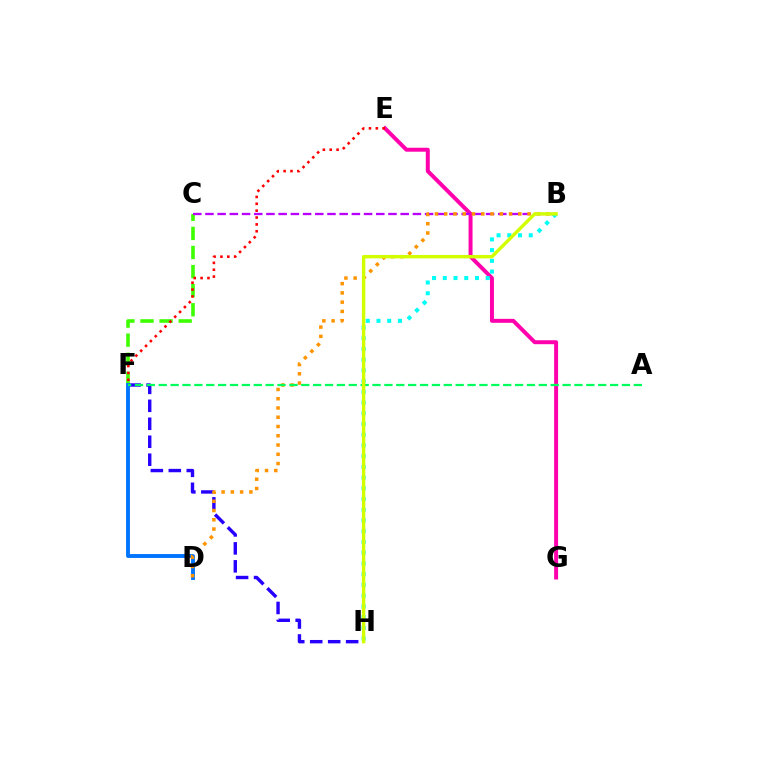{('E', 'G'): [{'color': '#ff00ac', 'line_style': 'solid', 'thickness': 2.85}], ('F', 'H'): [{'color': '#2500ff', 'line_style': 'dashed', 'thickness': 2.44}], ('C', 'F'): [{'color': '#3dff00', 'line_style': 'dashed', 'thickness': 2.59}], ('D', 'F'): [{'color': '#0074ff', 'line_style': 'solid', 'thickness': 2.79}], ('B', 'C'): [{'color': '#b900ff', 'line_style': 'dashed', 'thickness': 1.66}], ('B', 'D'): [{'color': '#ff9400', 'line_style': 'dotted', 'thickness': 2.52}], ('B', 'H'): [{'color': '#00fff6', 'line_style': 'dotted', 'thickness': 2.92}, {'color': '#d1ff00', 'line_style': 'solid', 'thickness': 2.45}], ('E', 'F'): [{'color': '#ff0000', 'line_style': 'dotted', 'thickness': 1.87}], ('A', 'F'): [{'color': '#00ff5c', 'line_style': 'dashed', 'thickness': 1.61}]}